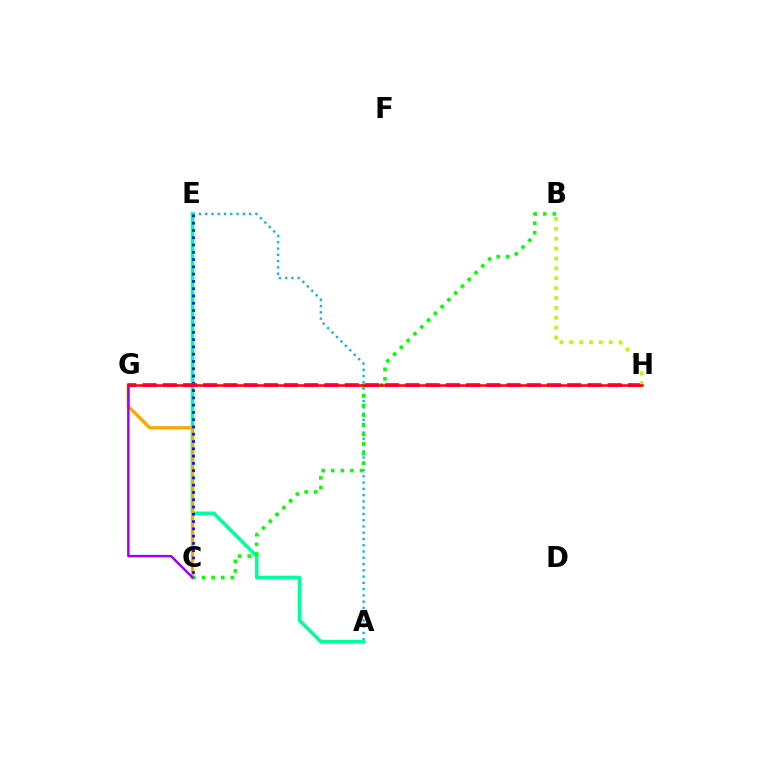{('A', 'E'): [{'color': '#00b5ff', 'line_style': 'dotted', 'thickness': 1.7}, {'color': '#00ff9d', 'line_style': 'solid', 'thickness': 2.61}], ('C', 'G'): [{'color': '#ffa500', 'line_style': 'solid', 'thickness': 2.35}, {'color': '#9b00ff', 'line_style': 'solid', 'thickness': 1.76}], ('B', 'C'): [{'color': '#08ff00', 'line_style': 'dotted', 'thickness': 2.61}], ('C', 'E'): [{'color': '#0010ff', 'line_style': 'dotted', 'thickness': 1.98}], ('G', 'H'): [{'color': '#ff00bd', 'line_style': 'dashed', 'thickness': 2.75}, {'color': '#ff0000', 'line_style': 'solid', 'thickness': 1.81}], ('B', 'H'): [{'color': '#b3ff00', 'line_style': 'dotted', 'thickness': 2.69}]}